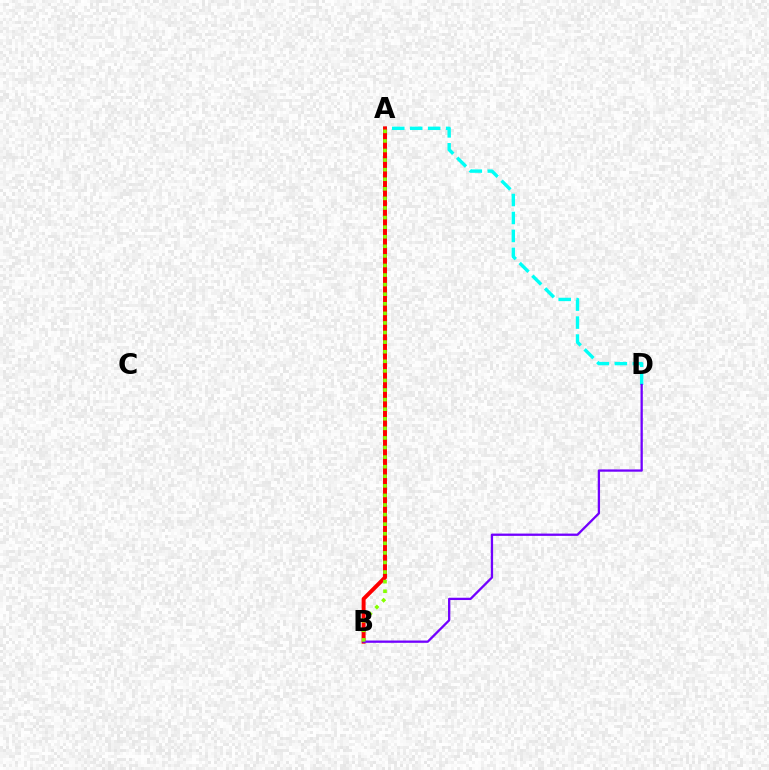{('A', 'D'): [{'color': '#00fff6', 'line_style': 'dashed', 'thickness': 2.44}], ('A', 'B'): [{'color': '#ff0000', 'line_style': 'solid', 'thickness': 2.85}, {'color': '#84ff00', 'line_style': 'dotted', 'thickness': 2.6}], ('B', 'D'): [{'color': '#7200ff', 'line_style': 'solid', 'thickness': 1.65}]}